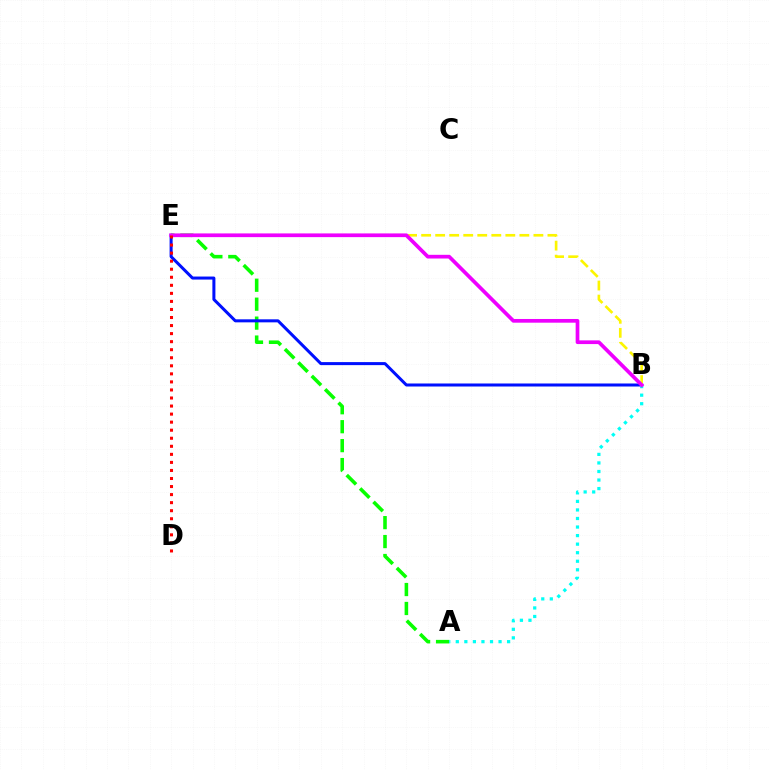{('A', 'E'): [{'color': '#08ff00', 'line_style': 'dashed', 'thickness': 2.57}], ('B', 'E'): [{'color': '#0010ff', 'line_style': 'solid', 'thickness': 2.18}, {'color': '#fcf500', 'line_style': 'dashed', 'thickness': 1.91}, {'color': '#ee00ff', 'line_style': 'solid', 'thickness': 2.67}], ('A', 'B'): [{'color': '#00fff6', 'line_style': 'dotted', 'thickness': 2.32}], ('D', 'E'): [{'color': '#ff0000', 'line_style': 'dotted', 'thickness': 2.19}]}